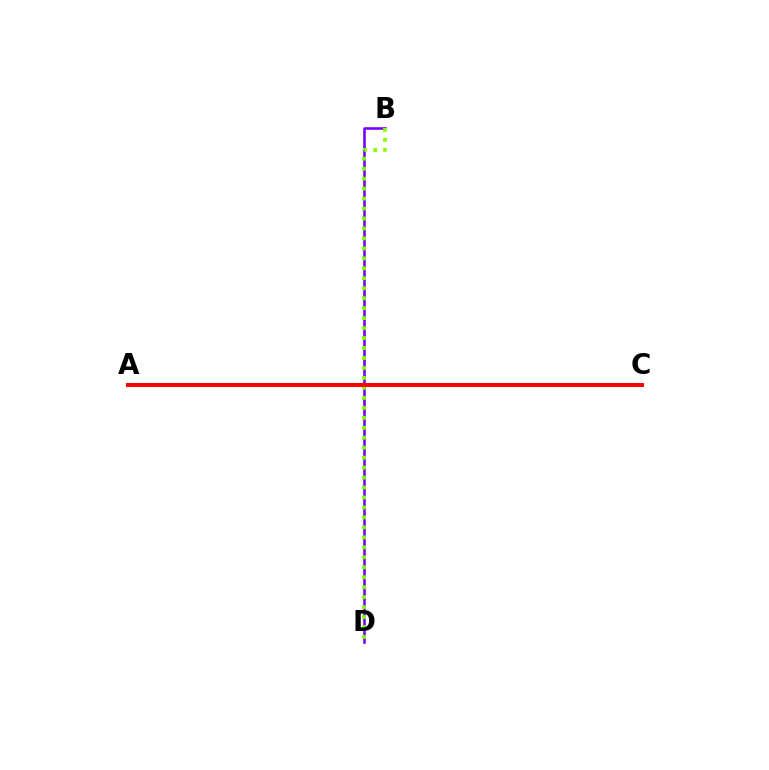{('B', 'D'): [{'color': '#7200ff', 'line_style': 'solid', 'thickness': 1.84}, {'color': '#84ff00', 'line_style': 'dotted', 'thickness': 2.71}], ('A', 'C'): [{'color': '#00fff6', 'line_style': 'dashed', 'thickness': 1.7}, {'color': '#ff0000', 'line_style': 'solid', 'thickness': 2.87}]}